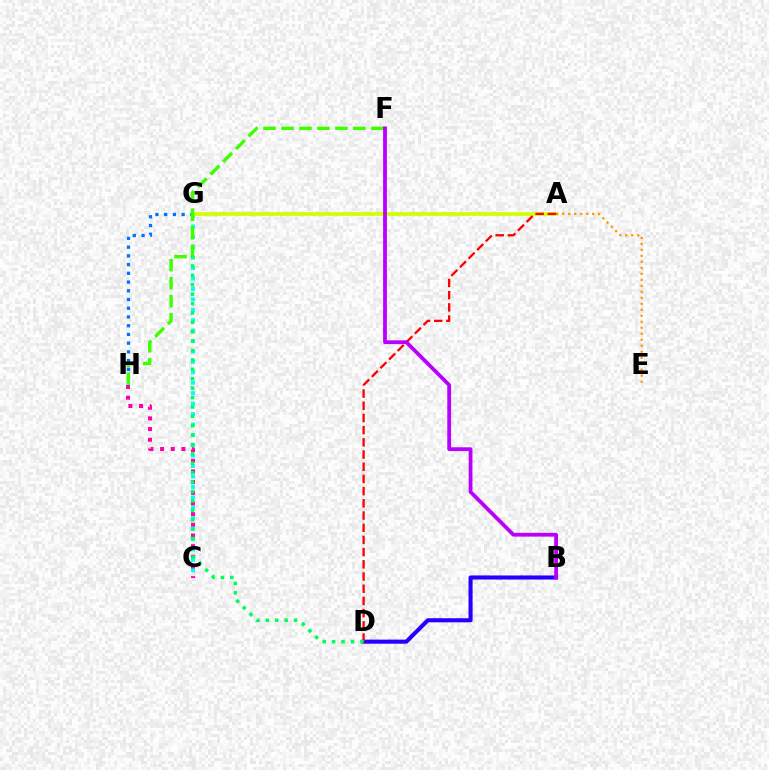{('B', 'D'): [{'color': '#2500ff', 'line_style': 'solid', 'thickness': 2.94}], ('C', 'H'): [{'color': '#ff00ac', 'line_style': 'dotted', 'thickness': 2.9}], ('C', 'G'): [{'color': '#00fff6', 'line_style': 'dotted', 'thickness': 2.83}], ('G', 'H'): [{'color': '#0074ff', 'line_style': 'dotted', 'thickness': 2.37}], ('A', 'G'): [{'color': '#d1ff00', 'line_style': 'solid', 'thickness': 2.66}], ('A', 'D'): [{'color': '#ff0000', 'line_style': 'dashed', 'thickness': 1.66}], ('A', 'E'): [{'color': '#ff9400', 'line_style': 'dotted', 'thickness': 1.63}], ('D', 'G'): [{'color': '#00ff5c', 'line_style': 'dotted', 'thickness': 2.55}], ('F', 'H'): [{'color': '#3dff00', 'line_style': 'dashed', 'thickness': 2.44}], ('B', 'F'): [{'color': '#b900ff', 'line_style': 'solid', 'thickness': 2.72}]}